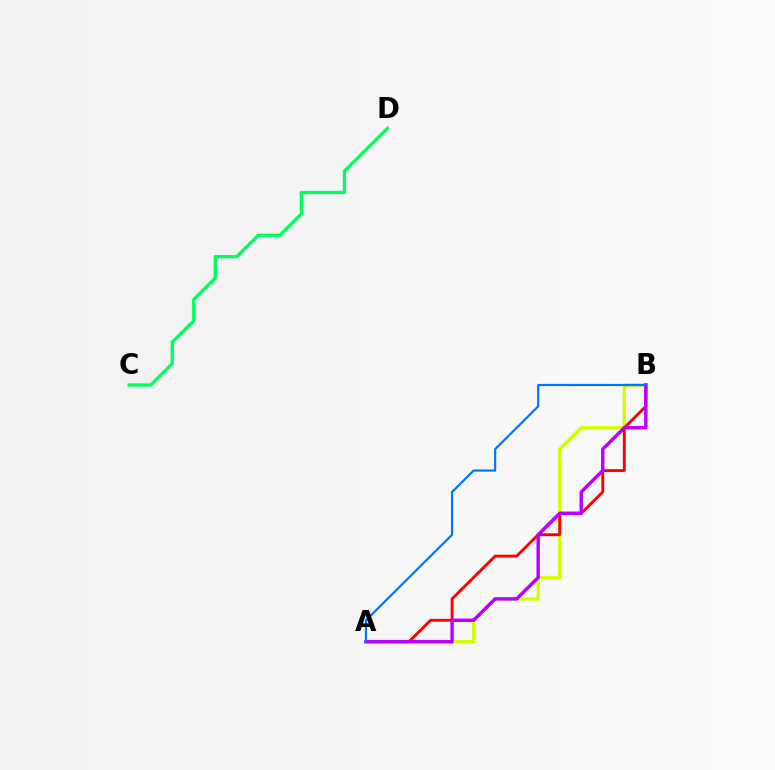{('C', 'D'): [{'color': '#00ff5c', 'line_style': 'solid', 'thickness': 2.39}], ('A', 'B'): [{'color': '#d1ff00', 'line_style': 'solid', 'thickness': 2.39}, {'color': '#ff0000', 'line_style': 'solid', 'thickness': 2.07}, {'color': '#b900ff', 'line_style': 'solid', 'thickness': 2.48}, {'color': '#0074ff', 'line_style': 'solid', 'thickness': 1.57}]}